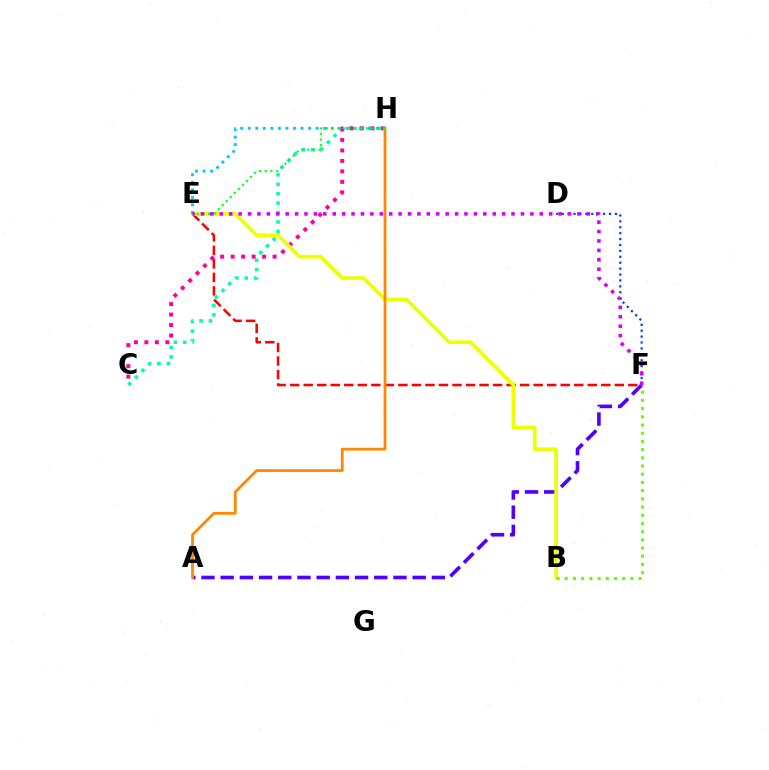{('E', 'F'): [{'color': '#ff0000', 'line_style': 'dashed', 'thickness': 1.84}, {'color': '#d600ff', 'line_style': 'dotted', 'thickness': 2.56}], ('C', 'H'): [{'color': '#00ffaf', 'line_style': 'dotted', 'thickness': 2.56}, {'color': '#ff00a0', 'line_style': 'dotted', 'thickness': 2.85}], ('A', 'F'): [{'color': '#4f00ff', 'line_style': 'dashed', 'thickness': 2.61}], ('D', 'F'): [{'color': '#003fff', 'line_style': 'dotted', 'thickness': 1.61}], ('B', 'E'): [{'color': '#eeff00', 'line_style': 'solid', 'thickness': 2.64}], ('A', 'H'): [{'color': '#ff8800', 'line_style': 'solid', 'thickness': 2.0}], ('E', 'H'): [{'color': '#00c7ff', 'line_style': 'dotted', 'thickness': 2.05}, {'color': '#00ff27', 'line_style': 'dotted', 'thickness': 1.55}], ('B', 'F'): [{'color': '#66ff00', 'line_style': 'dotted', 'thickness': 2.23}]}